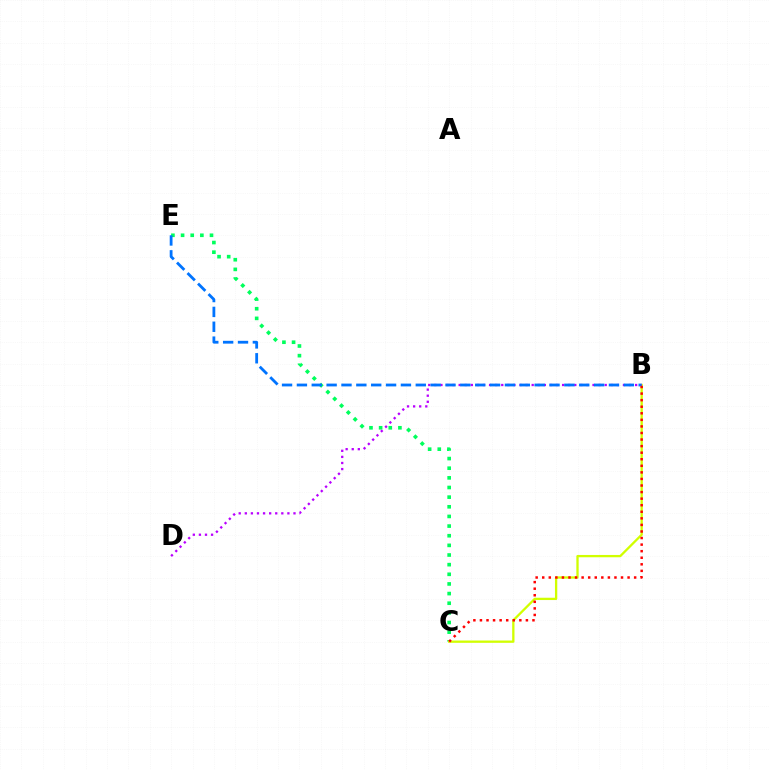{('C', 'E'): [{'color': '#00ff5c', 'line_style': 'dotted', 'thickness': 2.62}], ('B', 'C'): [{'color': '#d1ff00', 'line_style': 'solid', 'thickness': 1.66}, {'color': '#ff0000', 'line_style': 'dotted', 'thickness': 1.78}], ('B', 'D'): [{'color': '#b900ff', 'line_style': 'dotted', 'thickness': 1.65}], ('B', 'E'): [{'color': '#0074ff', 'line_style': 'dashed', 'thickness': 2.02}]}